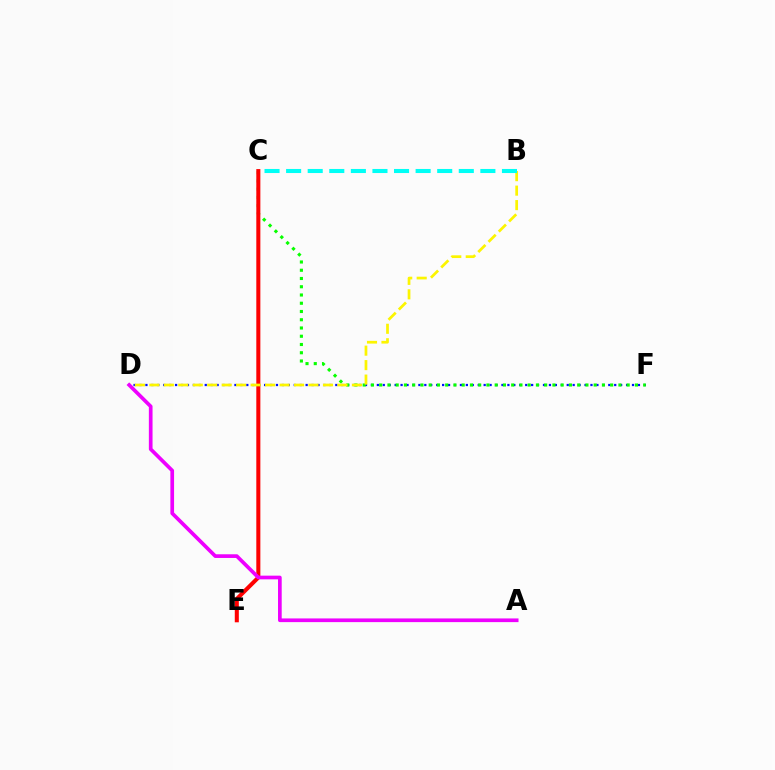{('D', 'F'): [{'color': '#0010ff', 'line_style': 'dotted', 'thickness': 1.61}], ('C', 'F'): [{'color': '#08ff00', 'line_style': 'dotted', 'thickness': 2.24}], ('C', 'E'): [{'color': '#ff0000', 'line_style': 'solid', 'thickness': 2.91}], ('B', 'D'): [{'color': '#fcf500', 'line_style': 'dashed', 'thickness': 1.97}], ('B', 'C'): [{'color': '#00fff6', 'line_style': 'dashed', 'thickness': 2.93}], ('A', 'D'): [{'color': '#ee00ff', 'line_style': 'solid', 'thickness': 2.65}]}